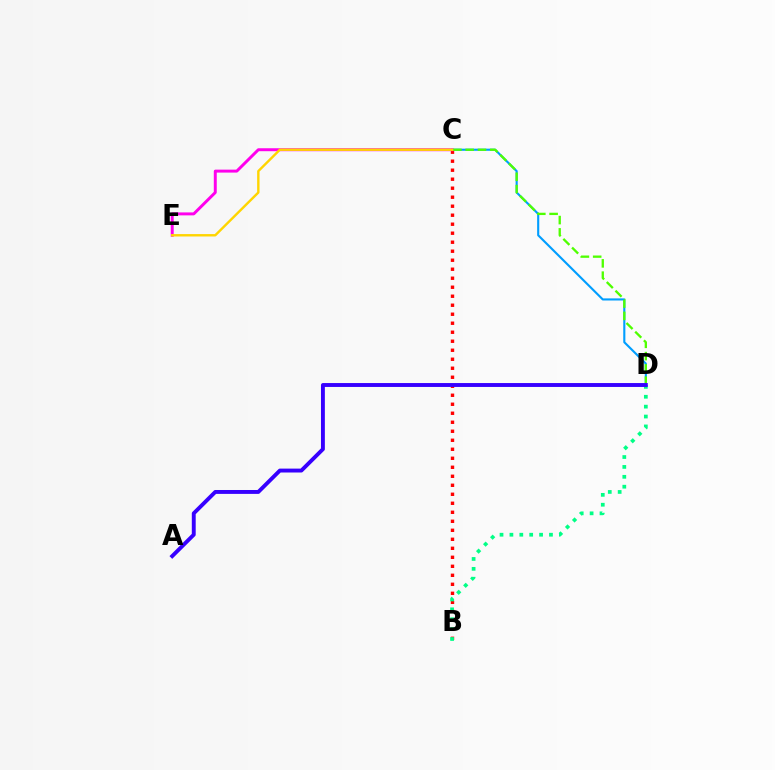{('B', 'C'): [{'color': '#ff0000', 'line_style': 'dotted', 'thickness': 2.45}], ('C', 'D'): [{'color': '#009eff', 'line_style': 'solid', 'thickness': 1.52}, {'color': '#4fff00', 'line_style': 'dashed', 'thickness': 1.67}], ('C', 'E'): [{'color': '#ff00ed', 'line_style': 'solid', 'thickness': 2.13}, {'color': '#ffd500', 'line_style': 'solid', 'thickness': 1.73}], ('B', 'D'): [{'color': '#00ff86', 'line_style': 'dotted', 'thickness': 2.69}], ('A', 'D'): [{'color': '#3700ff', 'line_style': 'solid', 'thickness': 2.81}]}